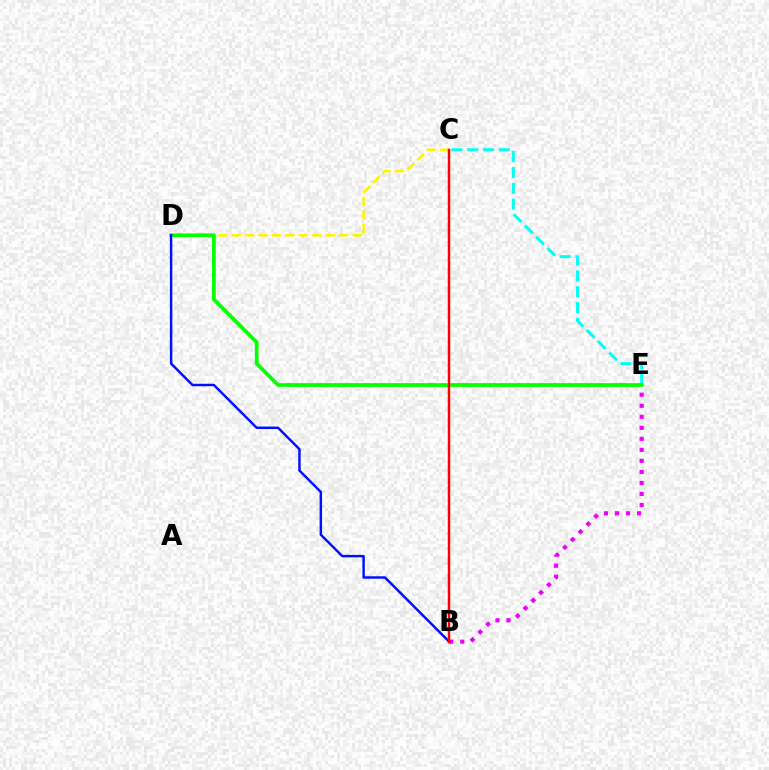{('C', 'E'): [{'color': '#00fff6', 'line_style': 'dashed', 'thickness': 2.15}], ('B', 'E'): [{'color': '#ee00ff', 'line_style': 'dotted', 'thickness': 2.99}], ('C', 'D'): [{'color': '#fcf500', 'line_style': 'dashed', 'thickness': 1.83}], ('D', 'E'): [{'color': '#08ff00', 'line_style': 'solid', 'thickness': 2.7}], ('B', 'D'): [{'color': '#0010ff', 'line_style': 'solid', 'thickness': 1.77}], ('B', 'C'): [{'color': '#ff0000', 'line_style': 'solid', 'thickness': 1.79}]}